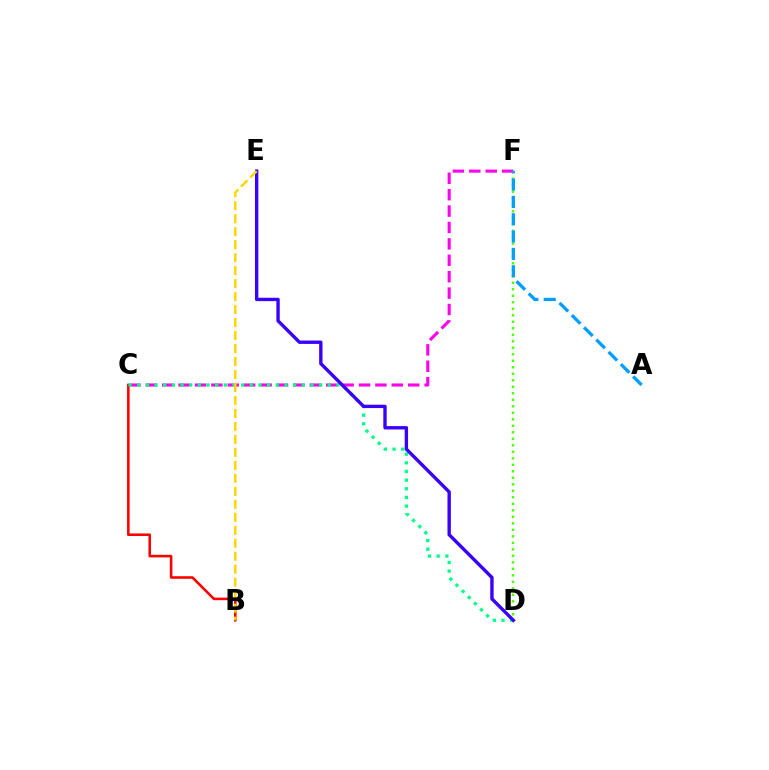{('B', 'C'): [{'color': '#ff0000', 'line_style': 'solid', 'thickness': 1.86}], ('C', 'F'): [{'color': '#ff00ed', 'line_style': 'dashed', 'thickness': 2.23}], ('C', 'D'): [{'color': '#00ff86', 'line_style': 'dotted', 'thickness': 2.35}], ('D', 'F'): [{'color': '#4fff00', 'line_style': 'dotted', 'thickness': 1.77}], ('A', 'F'): [{'color': '#009eff', 'line_style': 'dashed', 'thickness': 2.36}], ('D', 'E'): [{'color': '#3700ff', 'line_style': 'solid', 'thickness': 2.42}], ('B', 'E'): [{'color': '#ffd500', 'line_style': 'dashed', 'thickness': 1.76}]}